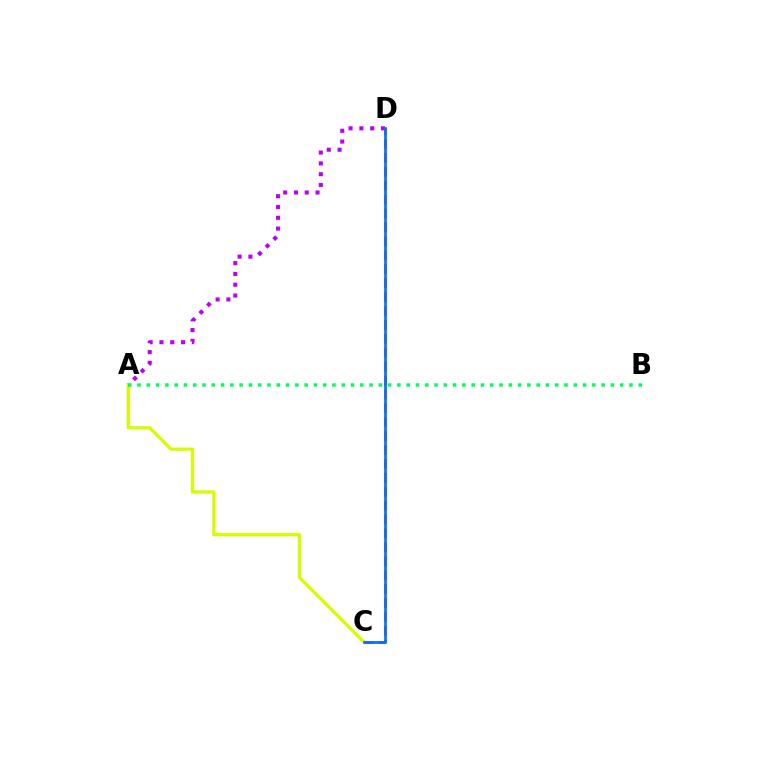{('A', 'D'): [{'color': '#b900ff', 'line_style': 'dotted', 'thickness': 2.93}], ('C', 'D'): [{'color': '#ff0000', 'line_style': 'dashed', 'thickness': 1.89}, {'color': '#0074ff', 'line_style': 'solid', 'thickness': 1.94}], ('A', 'C'): [{'color': '#d1ff00', 'line_style': 'solid', 'thickness': 2.36}], ('A', 'B'): [{'color': '#00ff5c', 'line_style': 'dotted', 'thickness': 2.52}]}